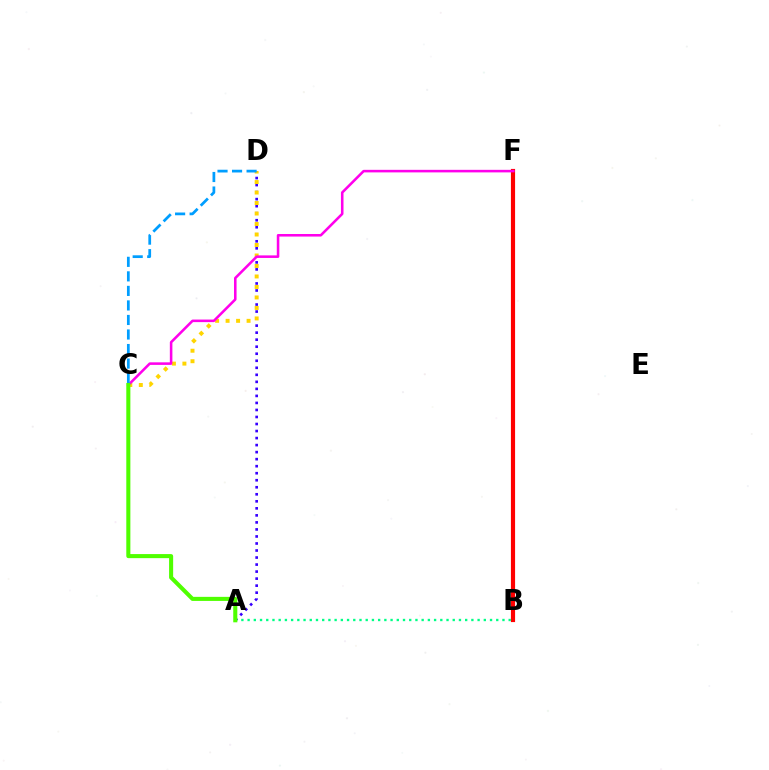{('B', 'F'): [{'color': '#ff0000', 'line_style': 'solid', 'thickness': 3.0}], ('A', 'D'): [{'color': '#3700ff', 'line_style': 'dotted', 'thickness': 1.91}], ('C', 'D'): [{'color': '#ffd500', 'line_style': 'dotted', 'thickness': 2.85}, {'color': '#009eff', 'line_style': 'dashed', 'thickness': 1.97}], ('C', 'F'): [{'color': '#ff00ed', 'line_style': 'solid', 'thickness': 1.84}], ('A', 'B'): [{'color': '#00ff86', 'line_style': 'dotted', 'thickness': 1.69}], ('A', 'C'): [{'color': '#4fff00', 'line_style': 'solid', 'thickness': 2.93}]}